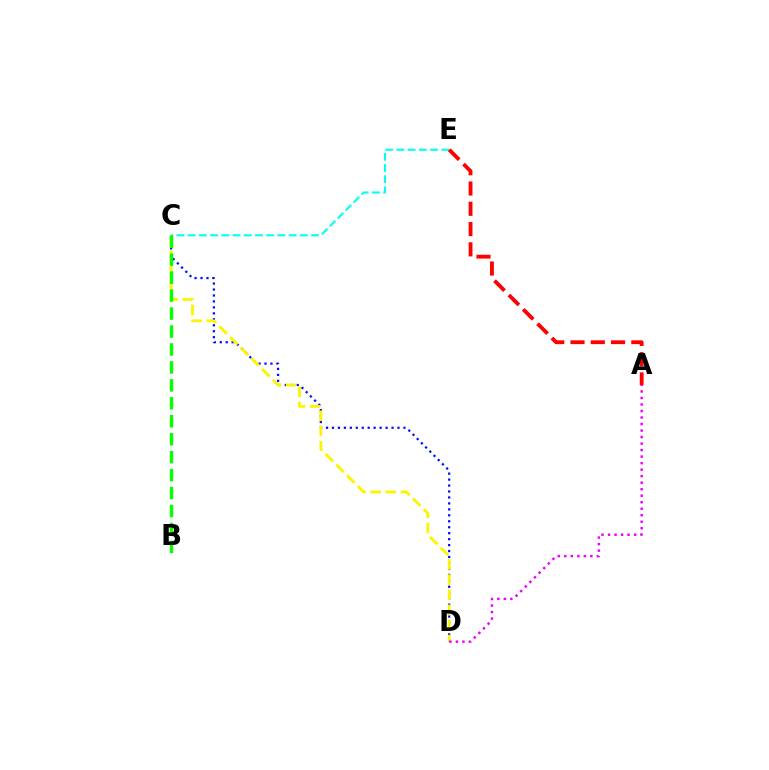{('C', 'D'): [{'color': '#0010ff', 'line_style': 'dotted', 'thickness': 1.62}, {'color': '#fcf500', 'line_style': 'dashed', 'thickness': 2.05}], ('C', 'E'): [{'color': '#00fff6', 'line_style': 'dashed', 'thickness': 1.52}], ('B', 'C'): [{'color': '#08ff00', 'line_style': 'dashed', 'thickness': 2.44}], ('A', 'E'): [{'color': '#ff0000', 'line_style': 'dashed', 'thickness': 2.76}], ('A', 'D'): [{'color': '#ee00ff', 'line_style': 'dotted', 'thickness': 1.77}]}